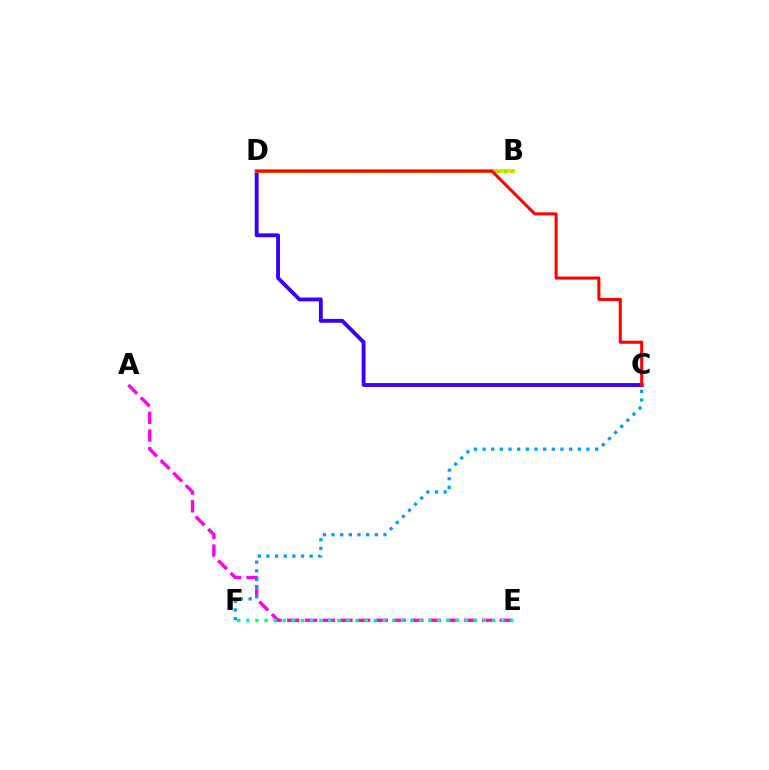{('A', 'E'): [{'color': '#ff00ed', 'line_style': 'dashed', 'thickness': 2.41}], ('C', 'D'): [{'color': '#3700ff', 'line_style': 'solid', 'thickness': 2.78}, {'color': '#ff0000', 'line_style': 'solid', 'thickness': 2.2}], ('E', 'F'): [{'color': '#00ff86', 'line_style': 'dotted', 'thickness': 2.47}], ('B', 'D'): [{'color': '#ffd500', 'line_style': 'solid', 'thickness': 2.86}, {'color': '#4fff00', 'line_style': 'dotted', 'thickness': 1.85}], ('C', 'F'): [{'color': '#009eff', 'line_style': 'dotted', 'thickness': 2.35}]}